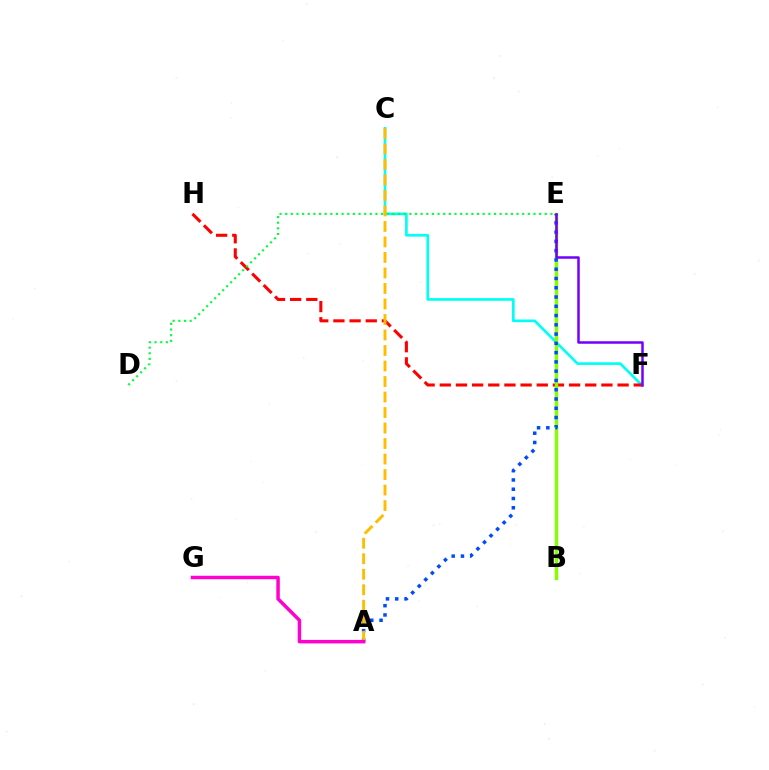{('C', 'F'): [{'color': '#00fff6', 'line_style': 'solid', 'thickness': 1.93}], ('F', 'H'): [{'color': '#ff0000', 'line_style': 'dashed', 'thickness': 2.2}], ('B', 'E'): [{'color': '#84ff00', 'line_style': 'solid', 'thickness': 2.47}], ('D', 'E'): [{'color': '#00ff39', 'line_style': 'dotted', 'thickness': 1.53}], ('A', 'E'): [{'color': '#004bff', 'line_style': 'dotted', 'thickness': 2.52}], ('E', 'F'): [{'color': '#7200ff', 'line_style': 'solid', 'thickness': 1.81}], ('A', 'C'): [{'color': '#ffbd00', 'line_style': 'dashed', 'thickness': 2.11}], ('A', 'G'): [{'color': '#ff00cf', 'line_style': 'solid', 'thickness': 2.5}]}